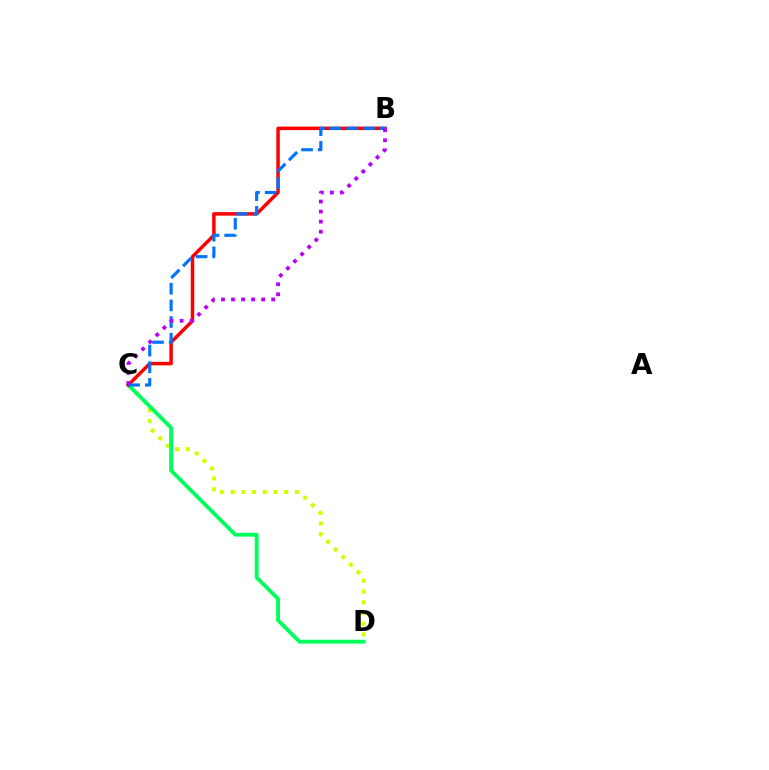{('C', 'D'): [{'color': '#d1ff00', 'line_style': 'dotted', 'thickness': 2.91}, {'color': '#00ff5c', 'line_style': 'solid', 'thickness': 2.77}], ('B', 'C'): [{'color': '#ff0000', 'line_style': 'solid', 'thickness': 2.51}, {'color': '#0074ff', 'line_style': 'dashed', 'thickness': 2.26}, {'color': '#b900ff', 'line_style': 'dotted', 'thickness': 2.73}]}